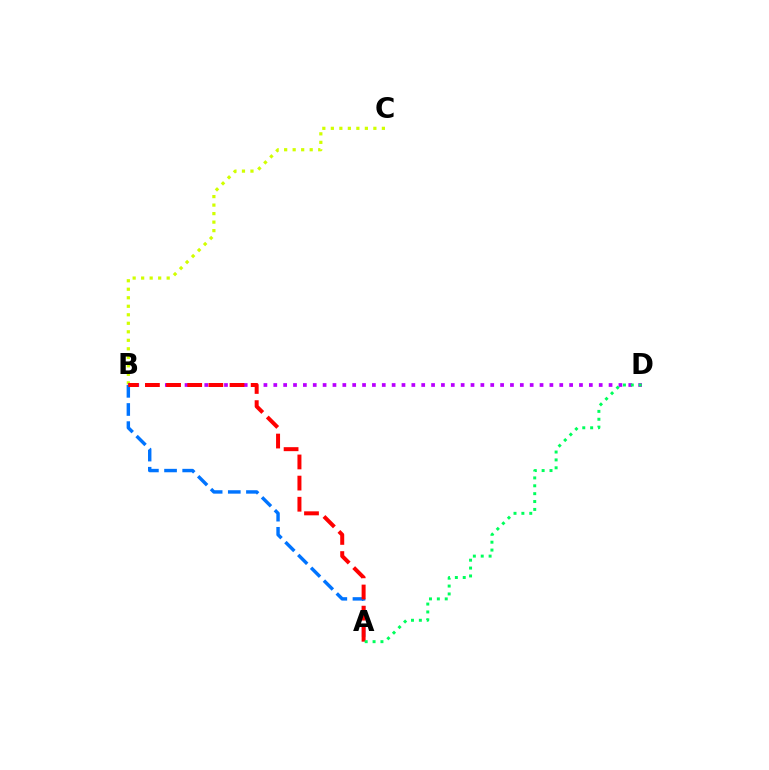{('B', 'C'): [{'color': '#d1ff00', 'line_style': 'dotted', 'thickness': 2.31}], ('B', 'D'): [{'color': '#b900ff', 'line_style': 'dotted', 'thickness': 2.68}], ('A', 'B'): [{'color': '#0074ff', 'line_style': 'dashed', 'thickness': 2.47}, {'color': '#ff0000', 'line_style': 'dashed', 'thickness': 2.87}], ('A', 'D'): [{'color': '#00ff5c', 'line_style': 'dotted', 'thickness': 2.14}]}